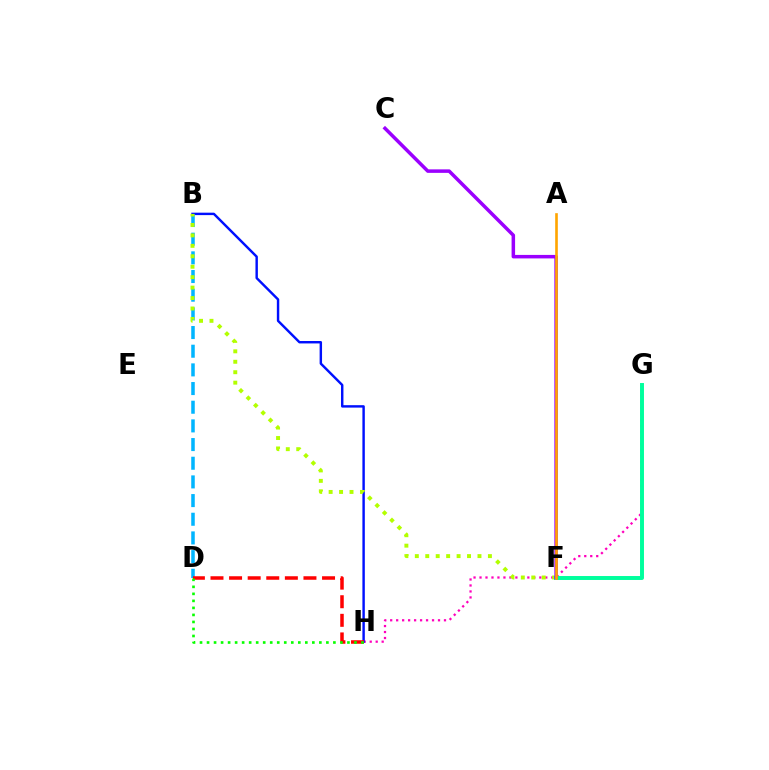{('G', 'H'): [{'color': '#ff00bd', 'line_style': 'dotted', 'thickness': 1.62}], ('B', 'H'): [{'color': '#0010ff', 'line_style': 'solid', 'thickness': 1.75}], ('B', 'D'): [{'color': '#00b5ff', 'line_style': 'dashed', 'thickness': 2.54}], ('B', 'F'): [{'color': '#b3ff00', 'line_style': 'dotted', 'thickness': 2.84}], ('D', 'H'): [{'color': '#ff0000', 'line_style': 'dashed', 'thickness': 2.53}, {'color': '#08ff00', 'line_style': 'dotted', 'thickness': 1.91}], ('F', 'G'): [{'color': '#00ff9d', 'line_style': 'solid', 'thickness': 2.84}], ('C', 'F'): [{'color': '#9b00ff', 'line_style': 'solid', 'thickness': 2.52}], ('A', 'F'): [{'color': '#ffa500', 'line_style': 'solid', 'thickness': 1.89}]}